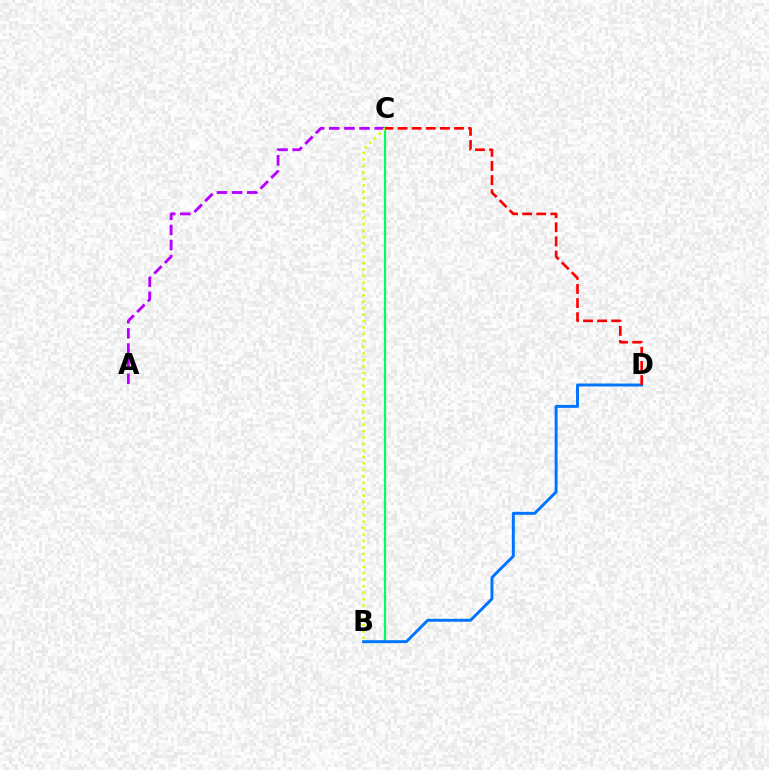{('A', 'C'): [{'color': '#b900ff', 'line_style': 'dashed', 'thickness': 2.06}], ('B', 'C'): [{'color': '#00ff5c', 'line_style': 'solid', 'thickness': 1.6}, {'color': '#d1ff00', 'line_style': 'dotted', 'thickness': 1.76}], ('B', 'D'): [{'color': '#0074ff', 'line_style': 'solid', 'thickness': 2.12}], ('C', 'D'): [{'color': '#ff0000', 'line_style': 'dashed', 'thickness': 1.92}]}